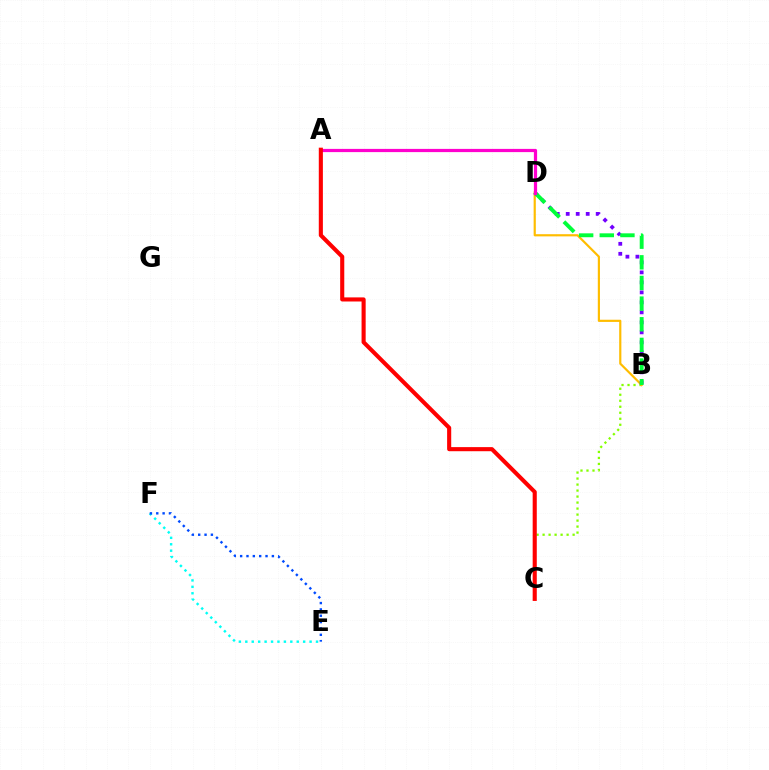{('B', 'C'): [{'color': '#84ff00', 'line_style': 'dotted', 'thickness': 1.63}], ('B', 'D'): [{'color': '#ffbd00', 'line_style': 'solid', 'thickness': 1.57}, {'color': '#7200ff', 'line_style': 'dotted', 'thickness': 2.72}, {'color': '#00ff39', 'line_style': 'dashed', 'thickness': 2.8}], ('E', 'F'): [{'color': '#00fff6', 'line_style': 'dotted', 'thickness': 1.75}, {'color': '#004bff', 'line_style': 'dotted', 'thickness': 1.73}], ('A', 'D'): [{'color': '#ff00cf', 'line_style': 'solid', 'thickness': 2.32}], ('A', 'C'): [{'color': '#ff0000', 'line_style': 'solid', 'thickness': 2.95}]}